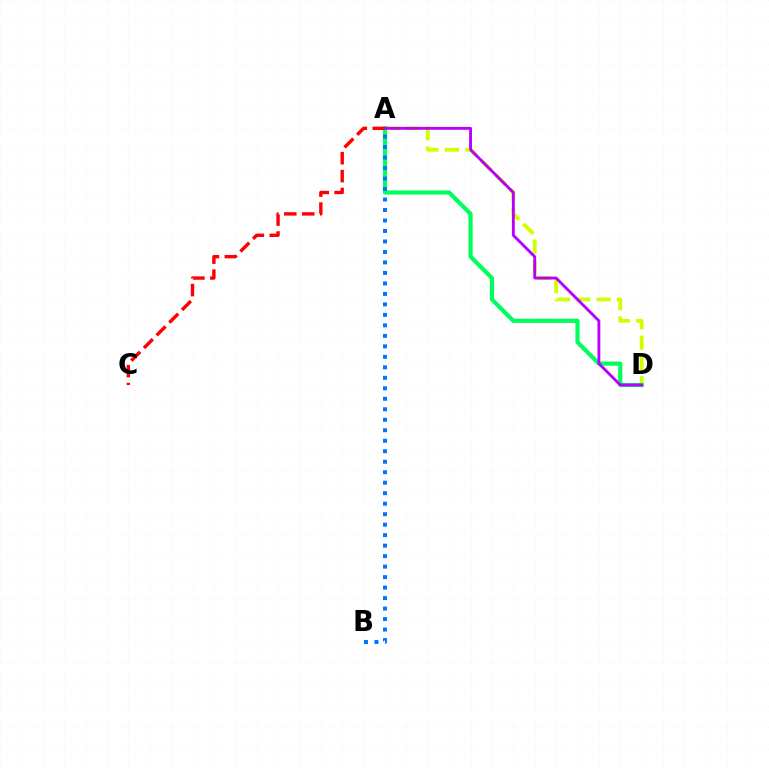{('A', 'D'): [{'color': '#d1ff00', 'line_style': 'dashed', 'thickness': 2.76}, {'color': '#00ff5c', 'line_style': 'solid', 'thickness': 3.0}, {'color': '#b900ff', 'line_style': 'solid', 'thickness': 2.07}], ('A', 'B'): [{'color': '#0074ff', 'line_style': 'dotted', 'thickness': 2.85}], ('A', 'C'): [{'color': '#ff0000', 'line_style': 'dashed', 'thickness': 2.44}]}